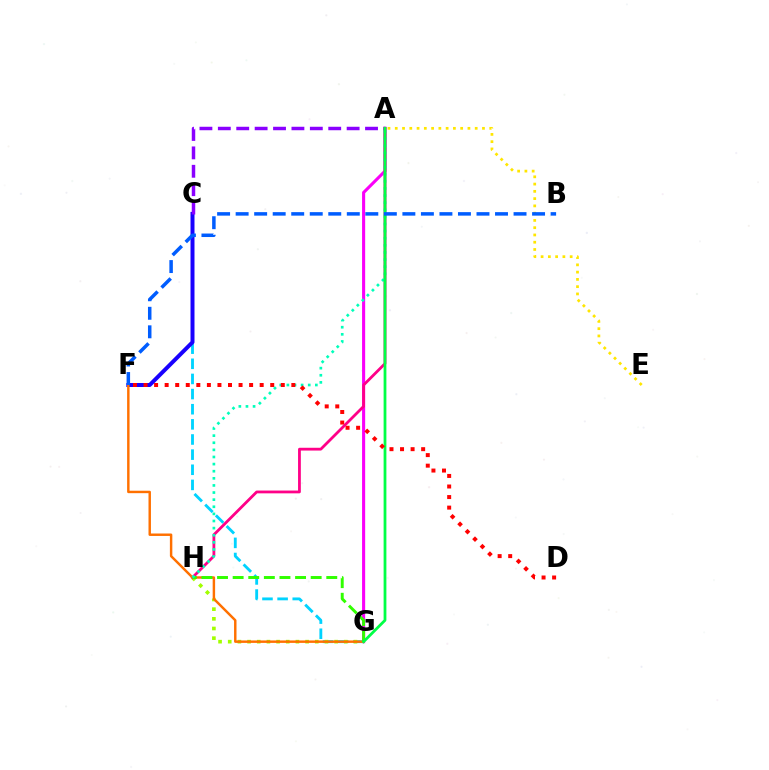{('C', 'G'): [{'color': '#00d3ff', 'line_style': 'dashed', 'thickness': 2.06}], ('G', 'H'): [{'color': '#a2ff00', 'line_style': 'dotted', 'thickness': 2.63}, {'color': '#31ff00', 'line_style': 'dashed', 'thickness': 2.12}], ('A', 'G'): [{'color': '#fa00f9', 'line_style': 'solid', 'thickness': 2.23}, {'color': '#00ff45', 'line_style': 'solid', 'thickness': 2.0}], ('A', 'H'): [{'color': '#ff0088', 'line_style': 'solid', 'thickness': 2.01}, {'color': '#00ffbb', 'line_style': 'dotted', 'thickness': 1.93}], ('C', 'F'): [{'color': '#1900ff', 'line_style': 'solid', 'thickness': 2.87}], ('F', 'G'): [{'color': '#ff7000', 'line_style': 'solid', 'thickness': 1.76}], ('A', 'C'): [{'color': '#8a00ff', 'line_style': 'dashed', 'thickness': 2.5}], ('A', 'E'): [{'color': '#ffe600', 'line_style': 'dotted', 'thickness': 1.97}], ('D', 'F'): [{'color': '#ff0000', 'line_style': 'dotted', 'thickness': 2.87}], ('B', 'F'): [{'color': '#005dff', 'line_style': 'dashed', 'thickness': 2.52}]}